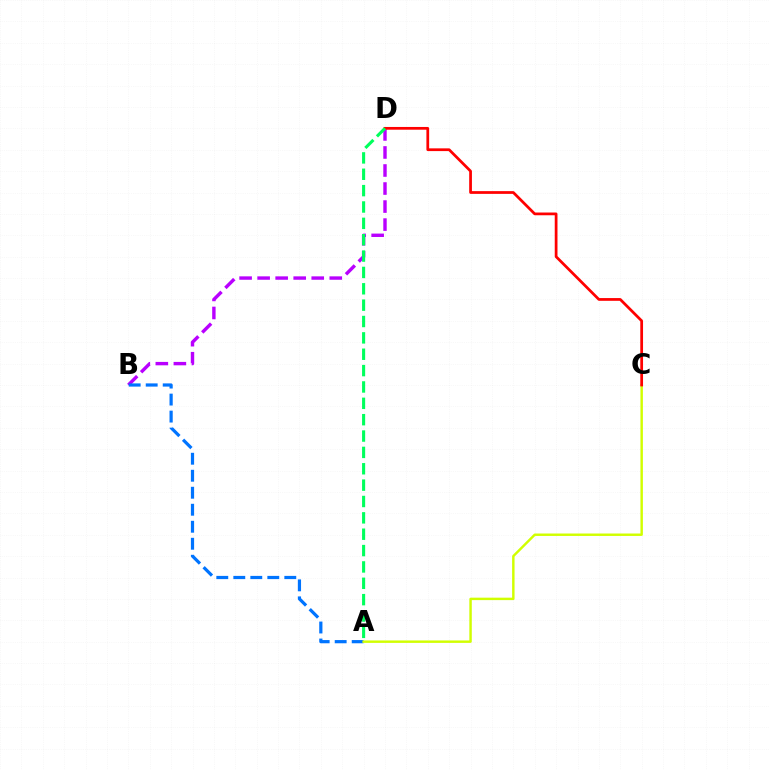{('B', 'D'): [{'color': '#b900ff', 'line_style': 'dashed', 'thickness': 2.45}], ('A', 'B'): [{'color': '#0074ff', 'line_style': 'dashed', 'thickness': 2.31}], ('A', 'C'): [{'color': '#d1ff00', 'line_style': 'solid', 'thickness': 1.76}], ('C', 'D'): [{'color': '#ff0000', 'line_style': 'solid', 'thickness': 1.98}], ('A', 'D'): [{'color': '#00ff5c', 'line_style': 'dashed', 'thickness': 2.22}]}